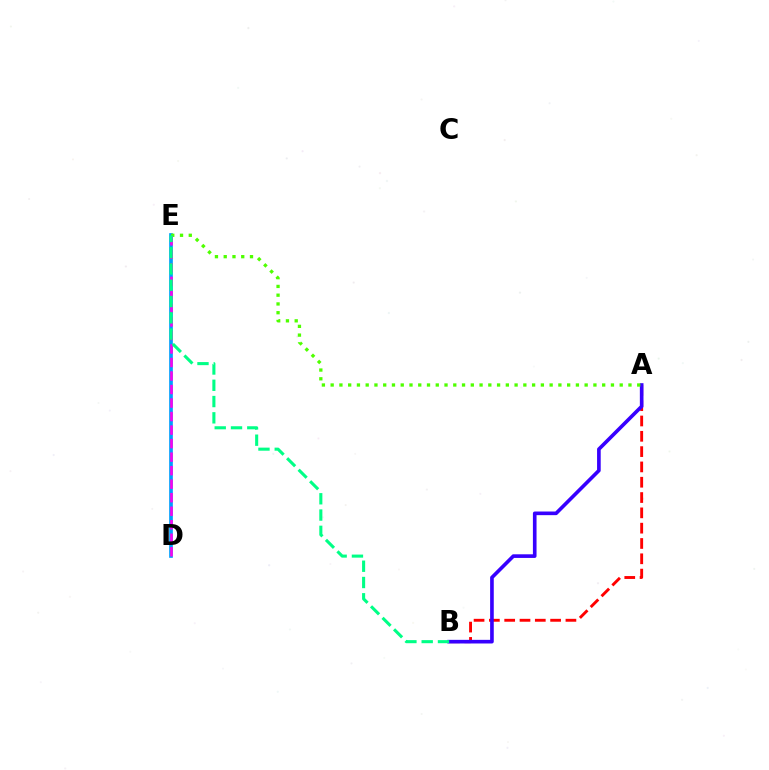{('D', 'E'): [{'color': '#ffd500', 'line_style': 'dashed', 'thickness': 1.57}, {'color': '#009eff', 'line_style': 'solid', 'thickness': 2.64}, {'color': '#ff00ed', 'line_style': 'dashed', 'thickness': 1.84}], ('A', 'B'): [{'color': '#ff0000', 'line_style': 'dashed', 'thickness': 2.08}, {'color': '#3700ff', 'line_style': 'solid', 'thickness': 2.62}], ('A', 'E'): [{'color': '#4fff00', 'line_style': 'dotted', 'thickness': 2.38}], ('B', 'E'): [{'color': '#00ff86', 'line_style': 'dashed', 'thickness': 2.21}]}